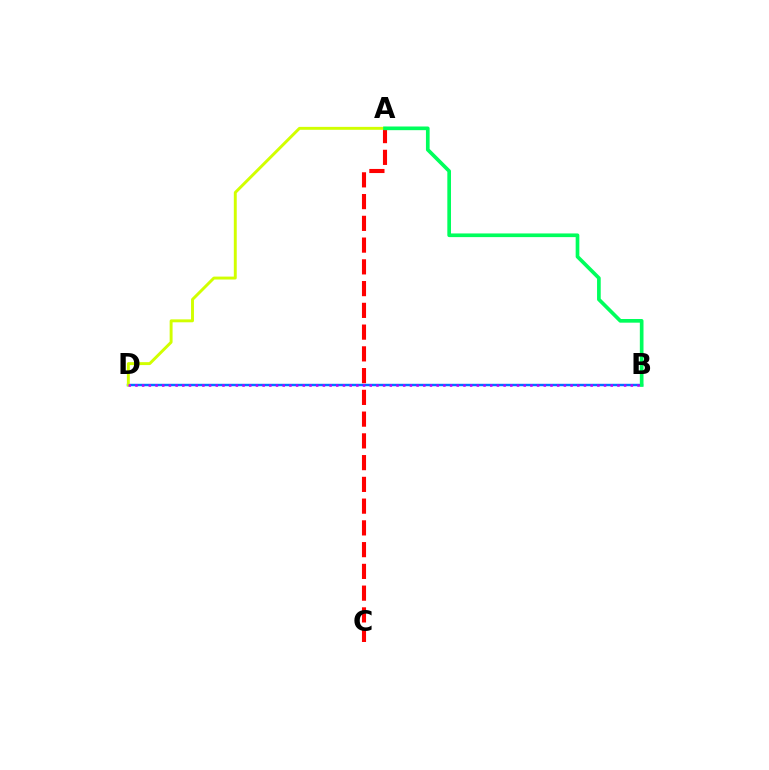{('B', 'D'): [{'color': '#0074ff', 'line_style': 'solid', 'thickness': 1.75}, {'color': '#b900ff', 'line_style': 'dotted', 'thickness': 1.82}], ('A', 'C'): [{'color': '#ff0000', 'line_style': 'dashed', 'thickness': 2.96}], ('A', 'D'): [{'color': '#d1ff00', 'line_style': 'solid', 'thickness': 2.11}], ('A', 'B'): [{'color': '#00ff5c', 'line_style': 'solid', 'thickness': 2.64}]}